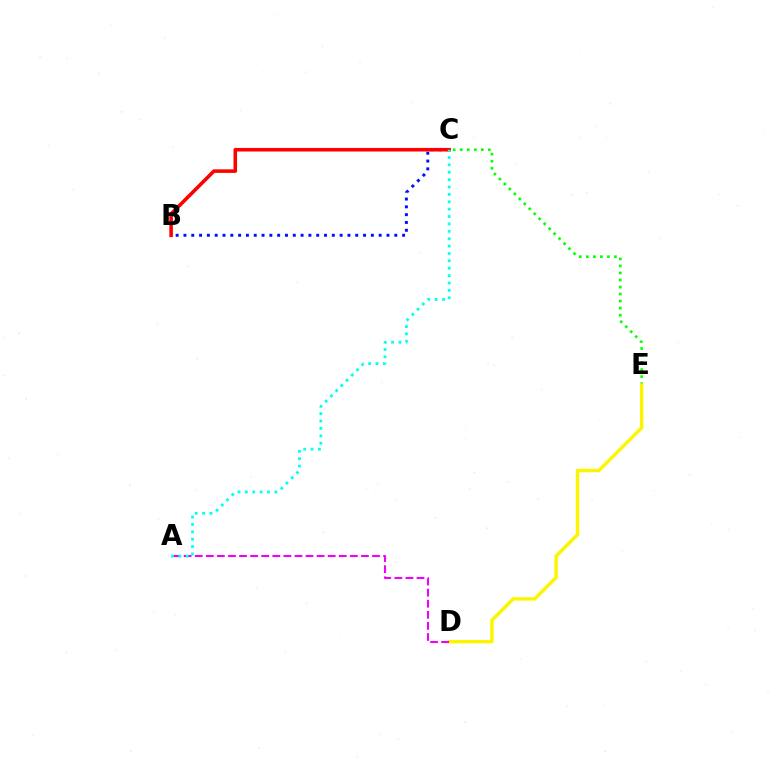{('C', 'E'): [{'color': '#08ff00', 'line_style': 'dotted', 'thickness': 1.91}], ('B', 'C'): [{'color': '#0010ff', 'line_style': 'dotted', 'thickness': 2.12}, {'color': '#ff0000', 'line_style': 'solid', 'thickness': 2.58}], ('D', 'E'): [{'color': '#fcf500', 'line_style': 'solid', 'thickness': 2.47}], ('A', 'D'): [{'color': '#ee00ff', 'line_style': 'dashed', 'thickness': 1.51}], ('A', 'C'): [{'color': '#00fff6', 'line_style': 'dotted', 'thickness': 2.01}]}